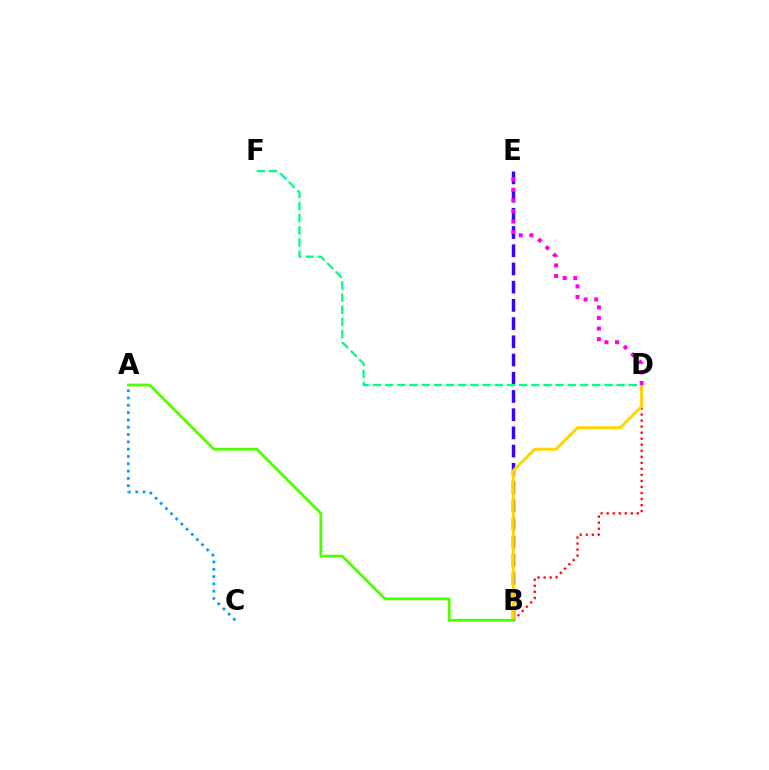{('B', 'E'): [{'color': '#3700ff', 'line_style': 'dashed', 'thickness': 2.47}], ('A', 'C'): [{'color': '#009eff', 'line_style': 'dotted', 'thickness': 1.99}], ('B', 'D'): [{'color': '#ff0000', 'line_style': 'dotted', 'thickness': 1.64}, {'color': '#ffd500', 'line_style': 'solid', 'thickness': 2.14}], ('D', 'F'): [{'color': '#00ff86', 'line_style': 'dashed', 'thickness': 1.65}], ('A', 'B'): [{'color': '#4fff00', 'line_style': 'solid', 'thickness': 1.99}], ('D', 'E'): [{'color': '#ff00ed', 'line_style': 'dotted', 'thickness': 2.88}]}